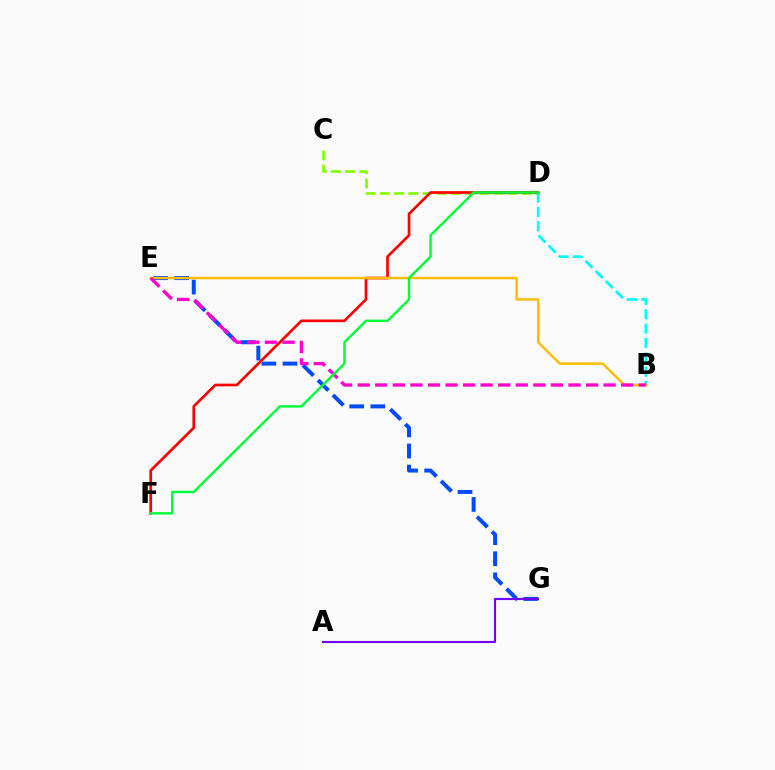{('C', 'D'): [{'color': '#84ff00', 'line_style': 'dashed', 'thickness': 1.93}], ('B', 'D'): [{'color': '#00fff6', 'line_style': 'dashed', 'thickness': 1.95}], ('E', 'G'): [{'color': '#004bff', 'line_style': 'dashed', 'thickness': 2.87}], ('D', 'F'): [{'color': '#ff0000', 'line_style': 'solid', 'thickness': 1.93}, {'color': '#00ff39', 'line_style': 'solid', 'thickness': 1.74}], ('B', 'E'): [{'color': '#ffbd00', 'line_style': 'solid', 'thickness': 1.74}, {'color': '#ff00cf', 'line_style': 'dashed', 'thickness': 2.39}], ('A', 'G'): [{'color': '#7200ff', 'line_style': 'solid', 'thickness': 1.53}]}